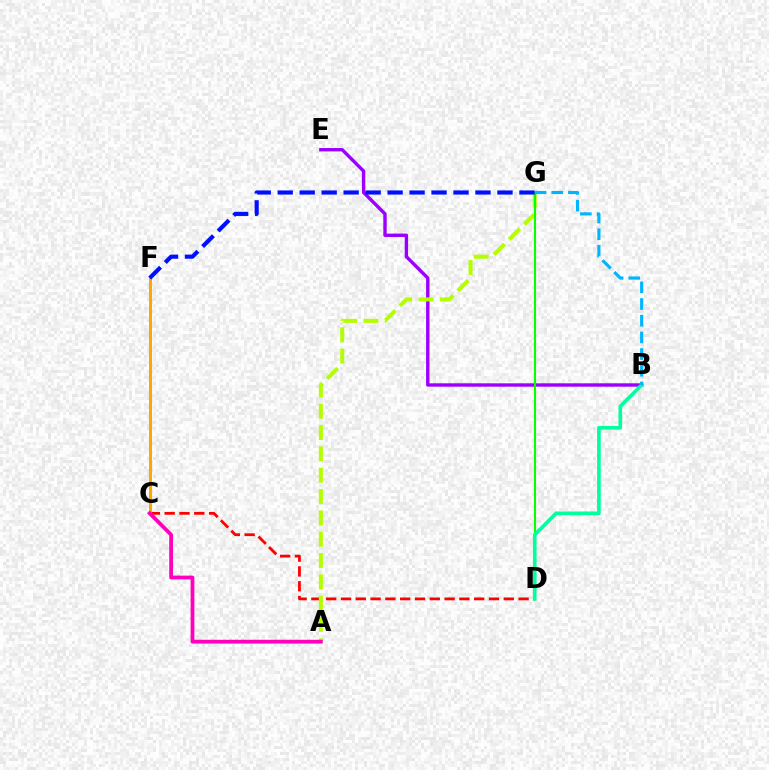{('C', 'D'): [{'color': '#ff0000', 'line_style': 'dashed', 'thickness': 2.01}], ('B', 'E'): [{'color': '#9b00ff', 'line_style': 'solid', 'thickness': 2.44}], ('C', 'F'): [{'color': '#ffa500', 'line_style': 'solid', 'thickness': 2.13}], ('A', 'G'): [{'color': '#b3ff00', 'line_style': 'dashed', 'thickness': 2.9}], ('D', 'G'): [{'color': '#08ff00', 'line_style': 'solid', 'thickness': 1.51}], ('B', 'D'): [{'color': '#00ff9d', 'line_style': 'solid', 'thickness': 2.62}], ('B', 'G'): [{'color': '#00b5ff', 'line_style': 'dashed', 'thickness': 2.27}], ('F', 'G'): [{'color': '#0010ff', 'line_style': 'dashed', 'thickness': 2.99}], ('A', 'C'): [{'color': '#ff00bd', 'line_style': 'solid', 'thickness': 2.73}]}